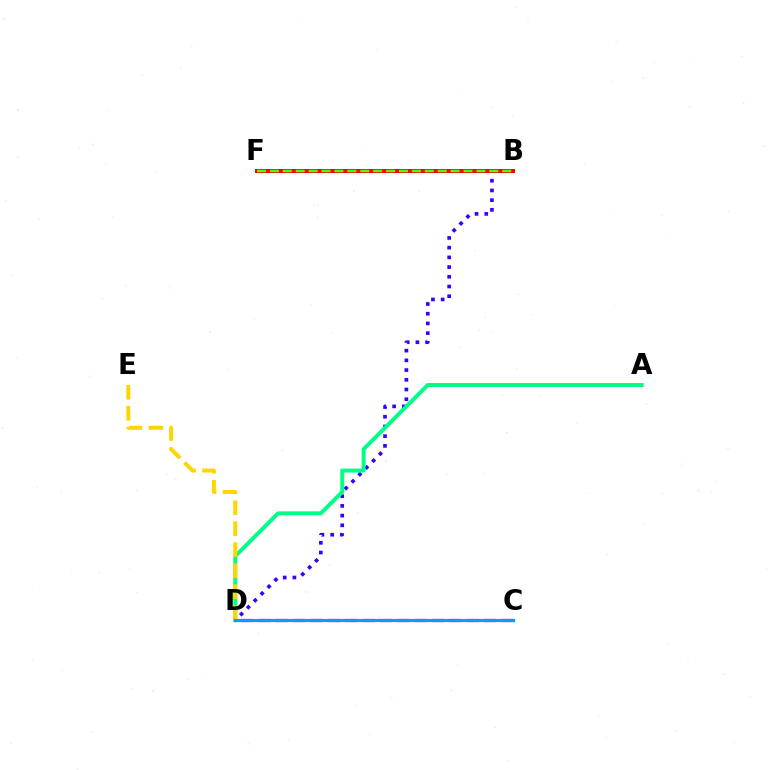{('B', 'D'): [{'color': '#3700ff', 'line_style': 'dotted', 'thickness': 2.64}], ('C', 'D'): [{'color': '#ff00ed', 'line_style': 'dashed', 'thickness': 2.36}, {'color': '#009eff', 'line_style': 'solid', 'thickness': 2.27}], ('B', 'F'): [{'color': '#ff0000', 'line_style': 'solid', 'thickness': 2.91}, {'color': '#4fff00', 'line_style': 'dashed', 'thickness': 1.75}], ('A', 'D'): [{'color': '#00ff86', 'line_style': 'solid', 'thickness': 2.86}], ('D', 'E'): [{'color': '#ffd500', 'line_style': 'dashed', 'thickness': 2.85}]}